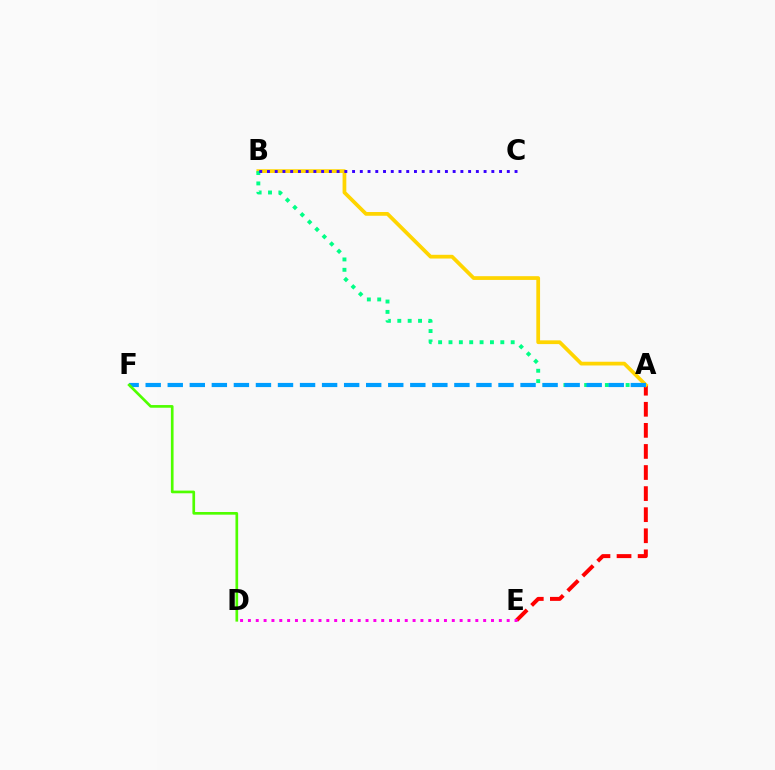{('A', 'E'): [{'color': '#ff0000', 'line_style': 'dashed', 'thickness': 2.86}], ('A', 'B'): [{'color': '#ffd500', 'line_style': 'solid', 'thickness': 2.69}, {'color': '#00ff86', 'line_style': 'dotted', 'thickness': 2.82}], ('A', 'F'): [{'color': '#009eff', 'line_style': 'dashed', 'thickness': 3.0}], ('B', 'C'): [{'color': '#3700ff', 'line_style': 'dotted', 'thickness': 2.1}], ('D', 'E'): [{'color': '#ff00ed', 'line_style': 'dotted', 'thickness': 2.13}], ('D', 'F'): [{'color': '#4fff00', 'line_style': 'solid', 'thickness': 1.93}]}